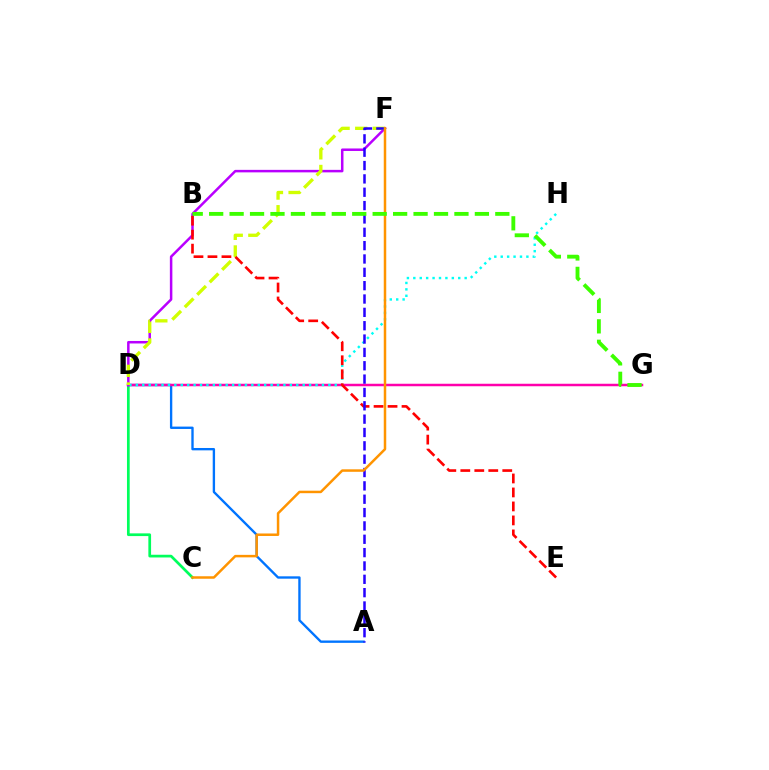{('C', 'D'): [{'color': '#00ff5c', 'line_style': 'solid', 'thickness': 1.96}], ('A', 'D'): [{'color': '#0074ff', 'line_style': 'solid', 'thickness': 1.7}], ('D', 'G'): [{'color': '#ff00ac', 'line_style': 'solid', 'thickness': 1.79}], ('D', 'H'): [{'color': '#00fff6', 'line_style': 'dotted', 'thickness': 1.74}], ('D', 'F'): [{'color': '#b900ff', 'line_style': 'solid', 'thickness': 1.8}, {'color': '#d1ff00', 'line_style': 'dashed', 'thickness': 2.39}], ('B', 'E'): [{'color': '#ff0000', 'line_style': 'dashed', 'thickness': 1.9}], ('A', 'F'): [{'color': '#2500ff', 'line_style': 'dashed', 'thickness': 1.81}], ('C', 'F'): [{'color': '#ff9400', 'line_style': 'solid', 'thickness': 1.79}], ('B', 'G'): [{'color': '#3dff00', 'line_style': 'dashed', 'thickness': 2.78}]}